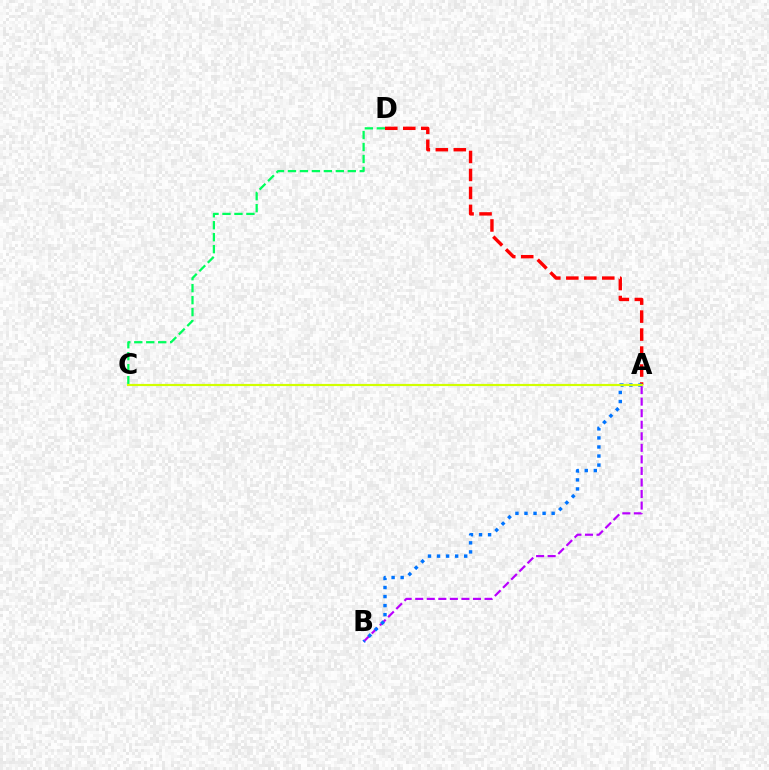{('A', 'D'): [{'color': '#ff0000', 'line_style': 'dashed', 'thickness': 2.44}], ('A', 'B'): [{'color': '#b900ff', 'line_style': 'dashed', 'thickness': 1.57}, {'color': '#0074ff', 'line_style': 'dotted', 'thickness': 2.46}], ('C', 'D'): [{'color': '#00ff5c', 'line_style': 'dashed', 'thickness': 1.63}], ('A', 'C'): [{'color': '#d1ff00', 'line_style': 'solid', 'thickness': 1.57}]}